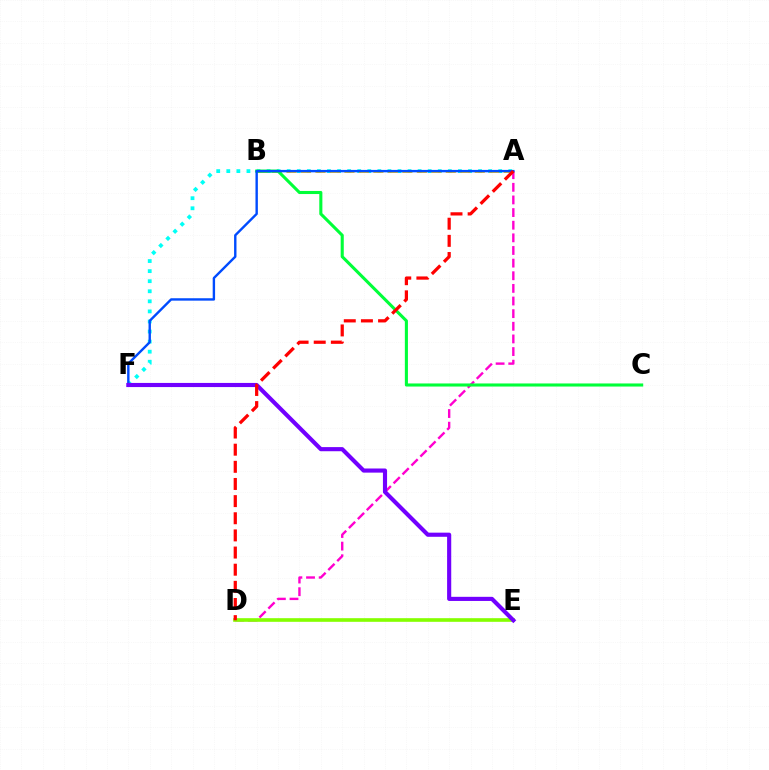{('A', 'D'): [{'color': '#ff00cf', 'line_style': 'dashed', 'thickness': 1.72}, {'color': '#ff0000', 'line_style': 'dashed', 'thickness': 2.33}], ('A', 'F'): [{'color': '#00fff6', 'line_style': 'dotted', 'thickness': 2.74}, {'color': '#004bff', 'line_style': 'solid', 'thickness': 1.73}], ('A', 'B'): [{'color': '#ffbd00', 'line_style': 'dashed', 'thickness': 1.97}], ('D', 'E'): [{'color': '#84ff00', 'line_style': 'solid', 'thickness': 2.62}], ('B', 'C'): [{'color': '#00ff39', 'line_style': 'solid', 'thickness': 2.22}], ('E', 'F'): [{'color': '#7200ff', 'line_style': 'solid', 'thickness': 2.97}]}